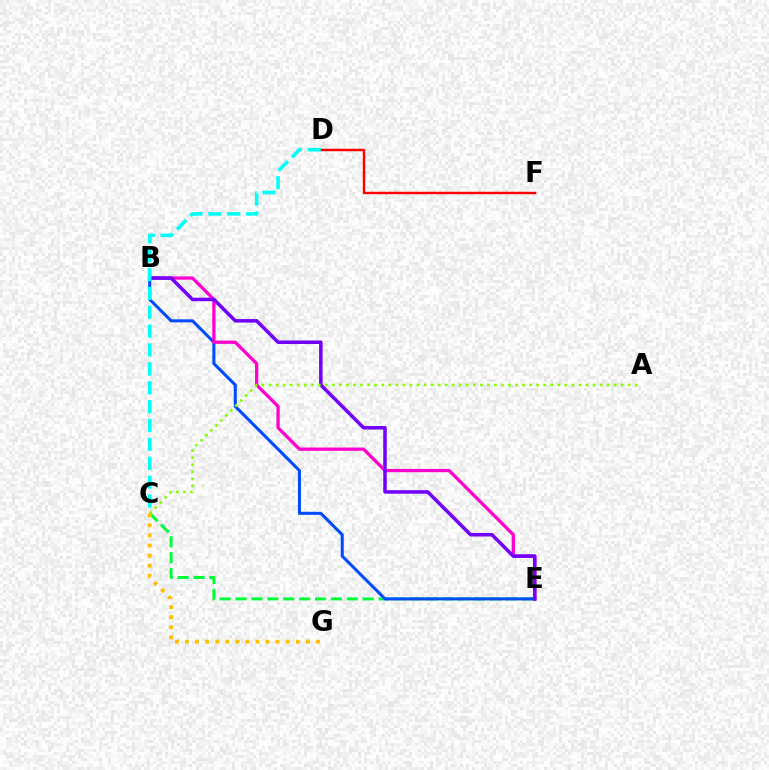{('D', 'F'): [{'color': '#ff0000', 'line_style': 'solid', 'thickness': 1.77}], ('C', 'E'): [{'color': '#00ff39', 'line_style': 'dashed', 'thickness': 2.16}], ('B', 'E'): [{'color': '#004bff', 'line_style': 'solid', 'thickness': 2.19}, {'color': '#ff00cf', 'line_style': 'solid', 'thickness': 2.35}, {'color': '#7200ff', 'line_style': 'solid', 'thickness': 2.53}], ('C', 'D'): [{'color': '#00fff6', 'line_style': 'dashed', 'thickness': 2.56}], ('A', 'C'): [{'color': '#84ff00', 'line_style': 'dotted', 'thickness': 1.91}], ('C', 'G'): [{'color': '#ffbd00', 'line_style': 'dotted', 'thickness': 2.74}]}